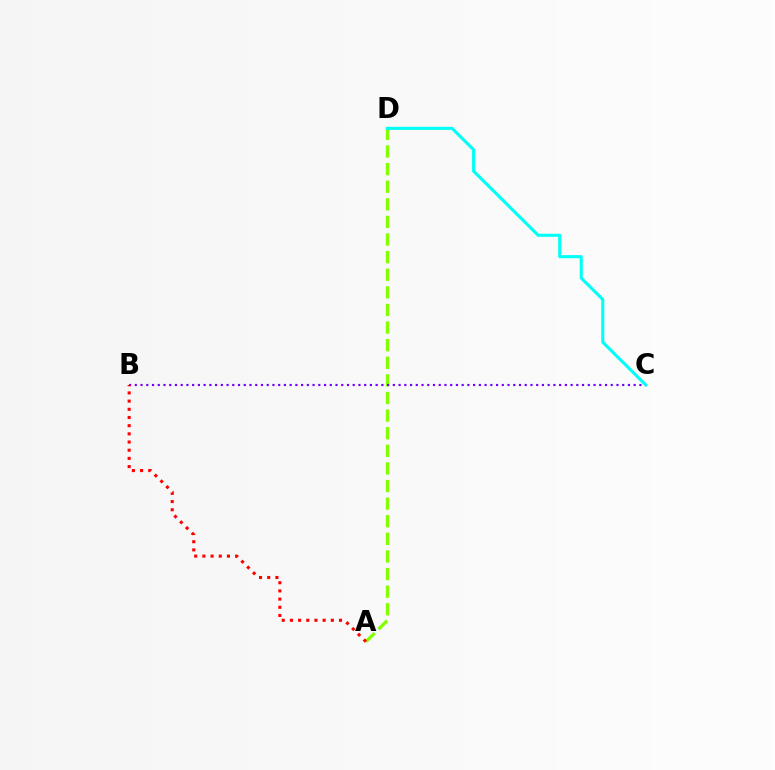{('A', 'D'): [{'color': '#84ff00', 'line_style': 'dashed', 'thickness': 2.39}], ('B', 'C'): [{'color': '#7200ff', 'line_style': 'dotted', 'thickness': 1.56}], ('C', 'D'): [{'color': '#00fff6', 'line_style': 'solid', 'thickness': 2.22}], ('A', 'B'): [{'color': '#ff0000', 'line_style': 'dotted', 'thickness': 2.22}]}